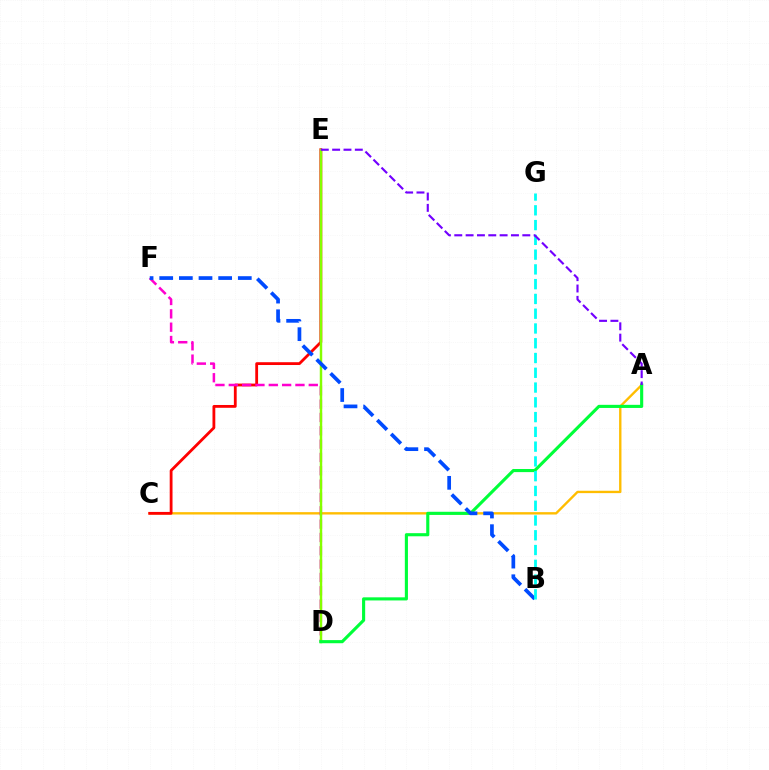{('A', 'C'): [{'color': '#ffbd00', 'line_style': 'solid', 'thickness': 1.71}], ('C', 'E'): [{'color': '#ff0000', 'line_style': 'solid', 'thickness': 2.02}], ('D', 'F'): [{'color': '#ff00cf', 'line_style': 'dashed', 'thickness': 1.81}], ('D', 'E'): [{'color': '#84ff00', 'line_style': 'solid', 'thickness': 1.77}], ('A', 'D'): [{'color': '#00ff39', 'line_style': 'solid', 'thickness': 2.24}], ('B', 'F'): [{'color': '#004bff', 'line_style': 'dashed', 'thickness': 2.67}], ('B', 'G'): [{'color': '#00fff6', 'line_style': 'dashed', 'thickness': 2.01}], ('A', 'E'): [{'color': '#7200ff', 'line_style': 'dashed', 'thickness': 1.54}]}